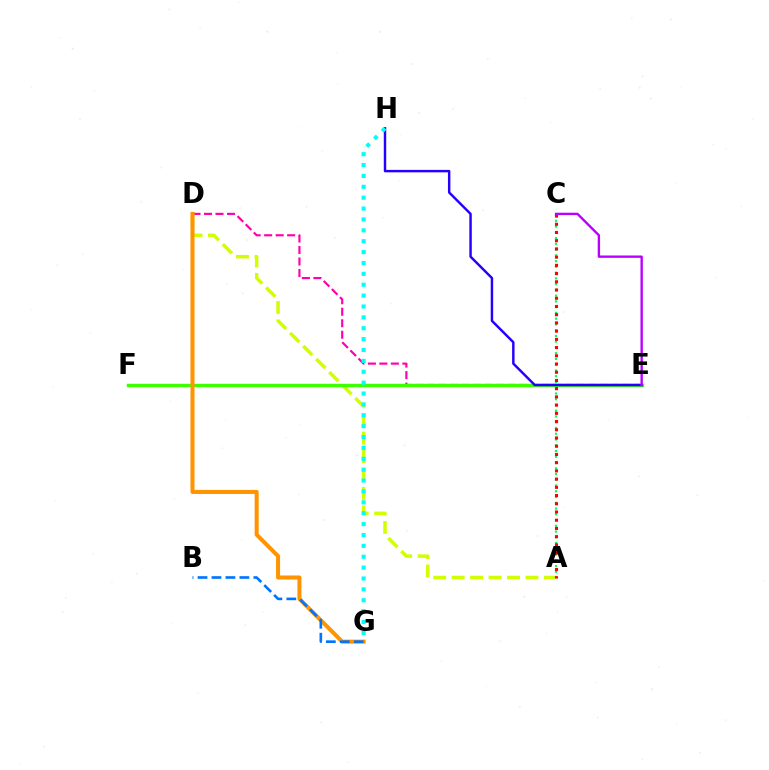{('D', 'E'): [{'color': '#ff00ac', 'line_style': 'dashed', 'thickness': 1.56}], ('A', 'D'): [{'color': '#d1ff00', 'line_style': 'dashed', 'thickness': 2.51}], ('E', 'F'): [{'color': '#3dff00', 'line_style': 'solid', 'thickness': 2.46}], ('A', 'C'): [{'color': '#00ff5c', 'line_style': 'dotted', 'thickness': 1.56}, {'color': '#ff0000', 'line_style': 'dotted', 'thickness': 2.23}], ('D', 'G'): [{'color': '#ff9400', 'line_style': 'solid', 'thickness': 2.9}], ('E', 'H'): [{'color': '#2500ff', 'line_style': 'solid', 'thickness': 1.76}], ('B', 'G'): [{'color': '#0074ff', 'line_style': 'dashed', 'thickness': 1.9}], ('C', 'E'): [{'color': '#b900ff', 'line_style': 'solid', 'thickness': 1.7}], ('G', 'H'): [{'color': '#00fff6', 'line_style': 'dotted', 'thickness': 2.96}]}